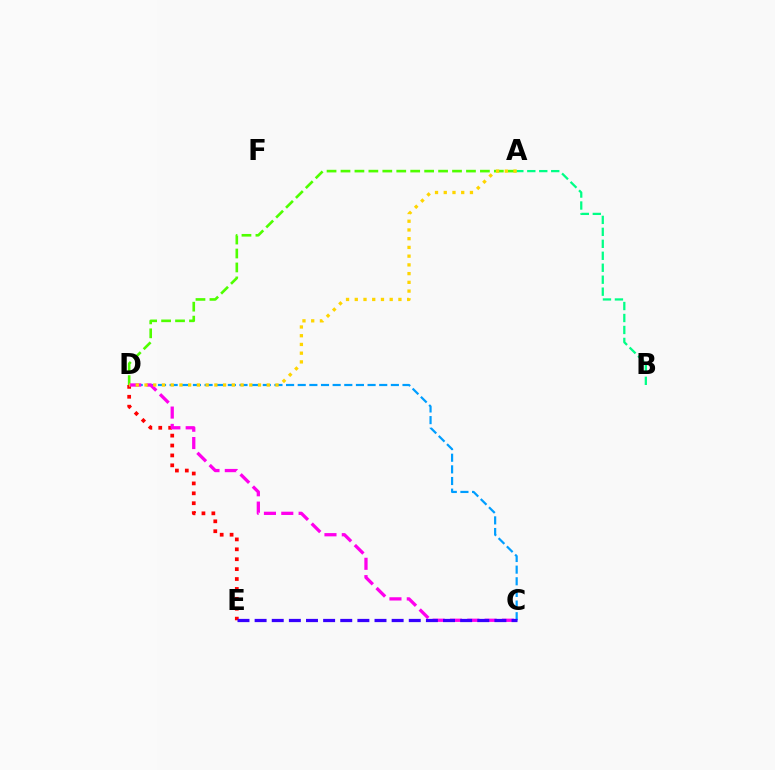{('A', 'B'): [{'color': '#00ff86', 'line_style': 'dashed', 'thickness': 1.63}], ('D', 'E'): [{'color': '#ff0000', 'line_style': 'dotted', 'thickness': 2.69}], ('C', 'D'): [{'color': '#009eff', 'line_style': 'dashed', 'thickness': 1.58}, {'color': '#ff00ed', 'line_style': 'dashed', 'thickness': 2.35}], ('A', 'D'): [{'color': '#4fff00', 'line_style': 'dashed', 'thickness': 1.89}, {'color': '#ffd500', 'line_style': 'dotted', 'thickness': 2.37}], ('C', 'E'): [{'color': '#3700ff', 'line_style': 'dashed', 'thickness': 2.33}]}